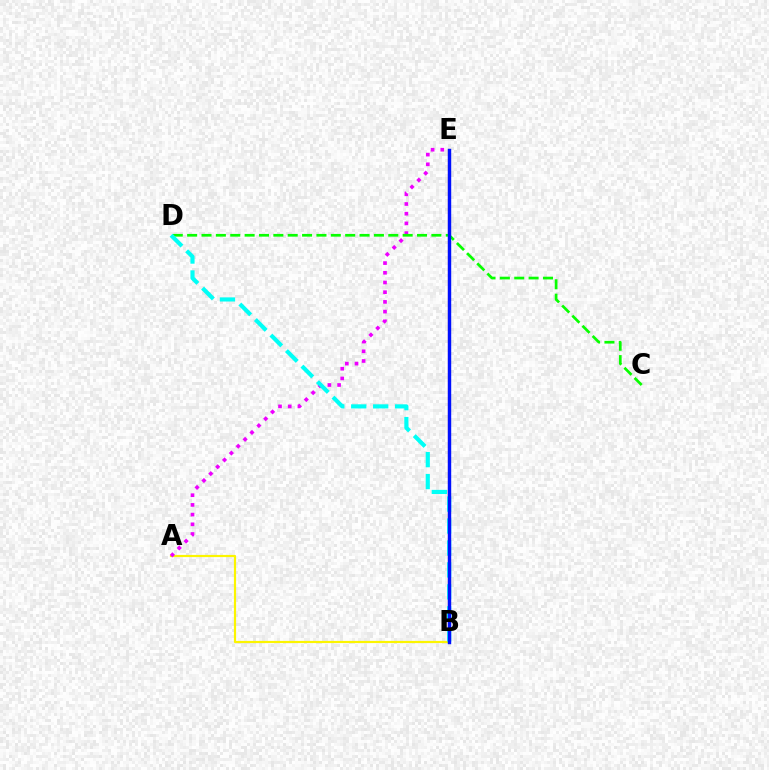{('B', 'E'): [{'color': '#ff0000', 'line_style': 'solid', 'thickness': 1.53}, {'color': '#0010ff', 'line_style': 'solid', 'thickness': 2.46}], ('A', 'B'): [{'color': '#fcf500', 'line_style': 'solid', 'thickness': 1.58}], ('A', 'E'): [{'color': '#ee00ff', 'line_style': 'dotted', 'thickness': 2.64}], ('C', 'D'): [{'color': '#08ff00', 'line_style': 'dashed', 'thickness': 1.95}], ('B', 'D'): [{'color': '#00fff6', 'line_style': 'dashed', 'thickness': 2.98}]}